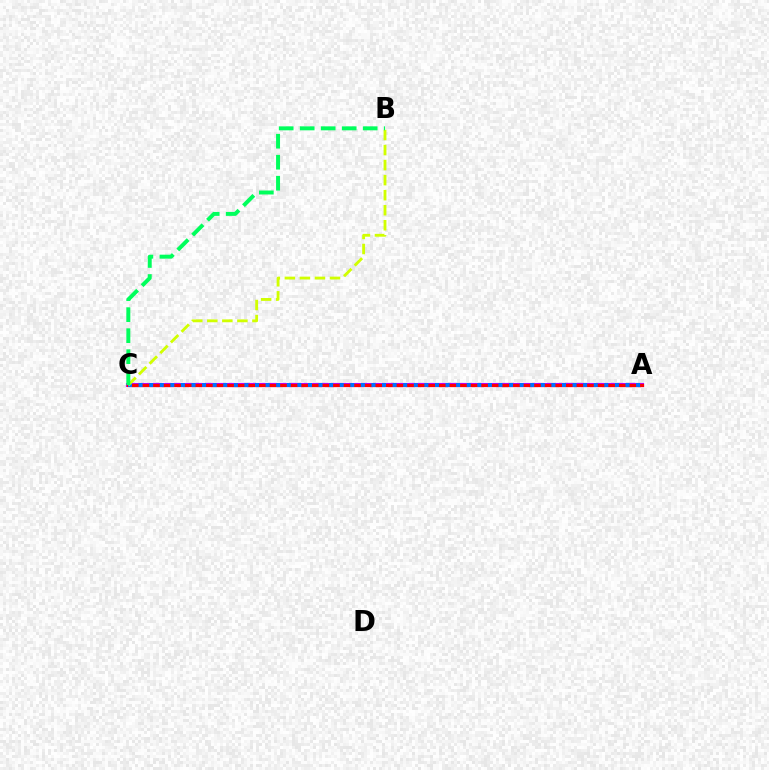{('A', 'C'): [{'color': '#b900ff', 'line_style': 'solid', 'thickness': 2.98}, {'color': '#ff0000', 'line_style': 'solid', 'thickness': 2.29}, {'color': '#0074ff', 'line_style': 'dotted', 'thickness': 2.88}], ('B', 'C'): [{'color': '#d1ff00', 'line_style': 'dashed', 'thickness': 2.04}, {'color': '#00ff5c', 'line_style': 'dashed', 'thickness': 2.85}]}